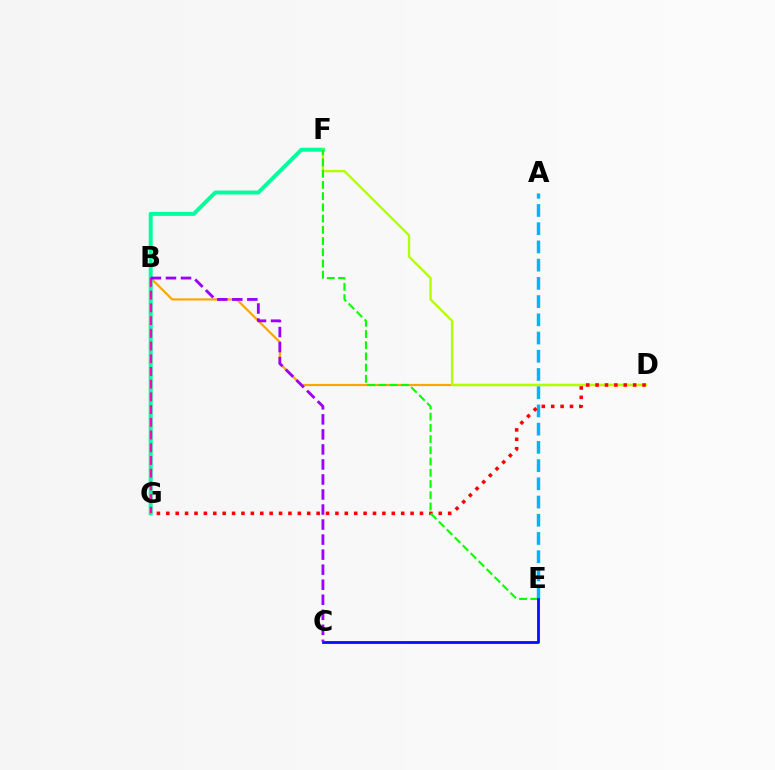{('B', 'D'): [{'color': '#ffa500', 'line_style': 'solid', 'thickness': 1.59}], ('F', 'G'): [{'color': '#00ff9d', 'line_style': 'solid', 'thickness': 2.85}], ('D', 'F'): [{'color': '#b3ff00', 'line_style': 'solid', 'thickness': 1.69}], ('A', 'E'): [{'color': '#00b5ff', 'line_style': 'dashed', 'thickness': 2.48}], ('B', 'G'): [{'color': '#ff00bd', 'line_style': 'dashed', 'thickness': 1.73}], ('D', 'G'): [{'color': '#ff0000', 'line_style': 'dotted', 'thickness': 2.55}], ('E', 'F'): [{'color': '#08ff00', 'line_style': 'dashed', 'thickness': 1.52}], ('C', 'E'): [{'color': '#0010ff', 'line_style': 'solid', 'thickness': 2.01}], ('B', 'C'): [{'color': '#9b00ff', 'line_style': 'dashed', 'thickness': 2.04}]}